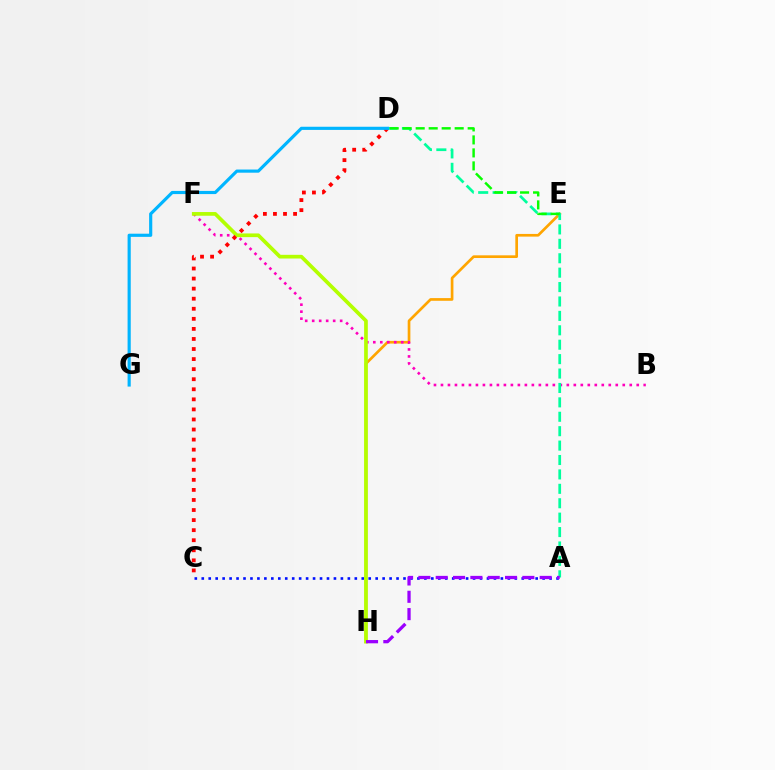{('E', 'H'): [{'color': '#ffa500', 'line_style': 'solid', 'thickness': 1.93}], ('A', 'C'): [{'color': '#0010ff', 'line_style': 'dotted', 'thickness': 1.89}], ('B', 'F'): [{'color': '#ff00bd', 'line_style': 'dotted', 'thickness': 1.9}], ('F', 'H'): [{'color': '#b3ff00', 'line_style': 'solid', 'thickness': 2.66}], ('A', 'D'): [{'color': '#00ff9d', 'line_style': 'dashed', 'thickness': 1.96}], ('D', 'E'): [{'color': '#08ff00', 'line_style': 'dashed', 'thickness': 1.77}], ('C', 'D'): [{'color': '#ff0000', 'line_style': 'dotted', 'thickness': 2.73}], ('A', 'H'): [{'color': '#9b00ff', 'line_style': 'dashed', 'thickness': 2.35}], ('D', 'G'): [{'color': '#00b5ff', 'line_style': 'solid', 'thickness': 2.28}]}